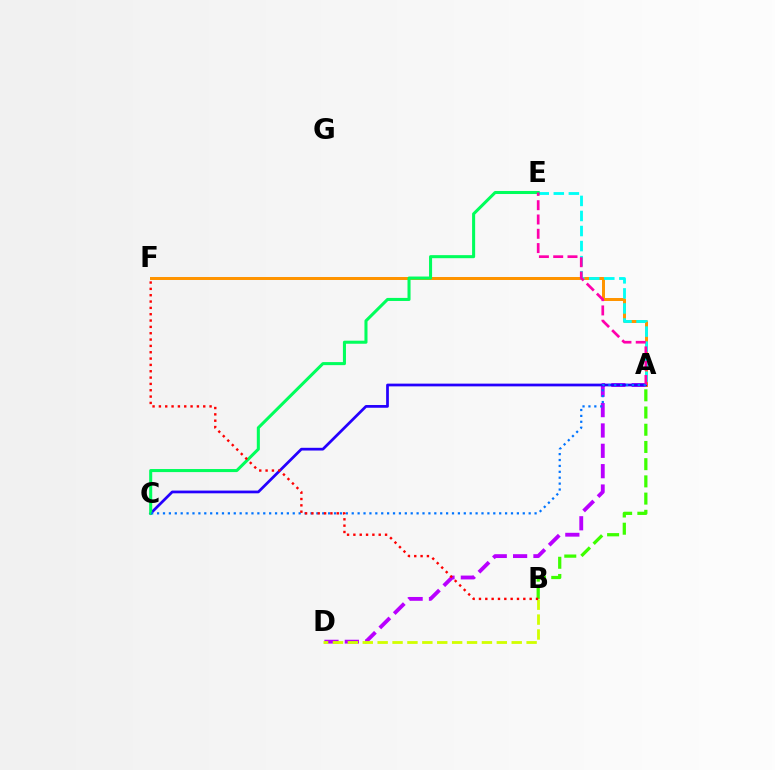{('A', 'D'): [{'color': '#b900ff', 'line_style': 'dashed', 'thickness': 2.77}], ('B', 'D'): [{'color': '#d1ff00', 'line_style': 'dashed', 'thickness': 2.02}], ('A', 'F'): [{'color': '#ff9400', 'line_style': 'solid', 'thickness': 2.16}], ('A', 'E'): [{'color': '#00fff6', 'line_style': 'dashed', 'thickness': 2.05}, {'color': '#ff00ac', 'line_style': 'dashed', 'thickness': 1.94}], ('A', 'C'): [{'color': '#2500ff', 'line_style': 'solid', 'thickness': 1.97}, {'color': '#0074ff', 'line_style': 'dotted', 'thickness': 1.6}], ('C', 'E'): [{'color': '#00ff5c', 'line_style': 'solid', 'thickness': 2.2}], ('A', 'B'): [{'color': '#3dff00', 'line_style': 'dashed', 'thickness': 2.34}], ('B', 'F'): [{'color': '#ff0000', 'line_style': 'dotted', 'thickness': 1.72}]}